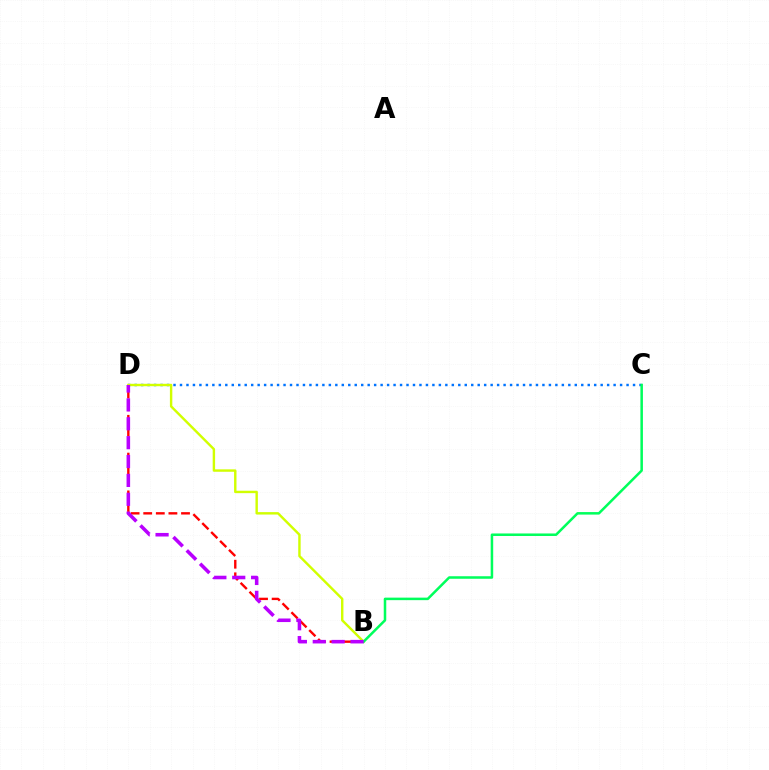{('C', 'D'): [{'color': '#0074ff', 'line_style': 'dotted', 'thickness': 1.76}], ('B', 'D'): [{'color': '#ff0000', 'line_style': 'dashed', 'thickness': 1.71}, {'color': '#d1ff00', 'line_style': 'solid', 'thickness': 1.74}, {'color': '#b900ff', 'line_style': 'dashed', 'thickness': 2.56}], ('B', 'C'): [{'color': '#00ff5c', 'line_style': 'solid', 'thickness': 1.82}]}